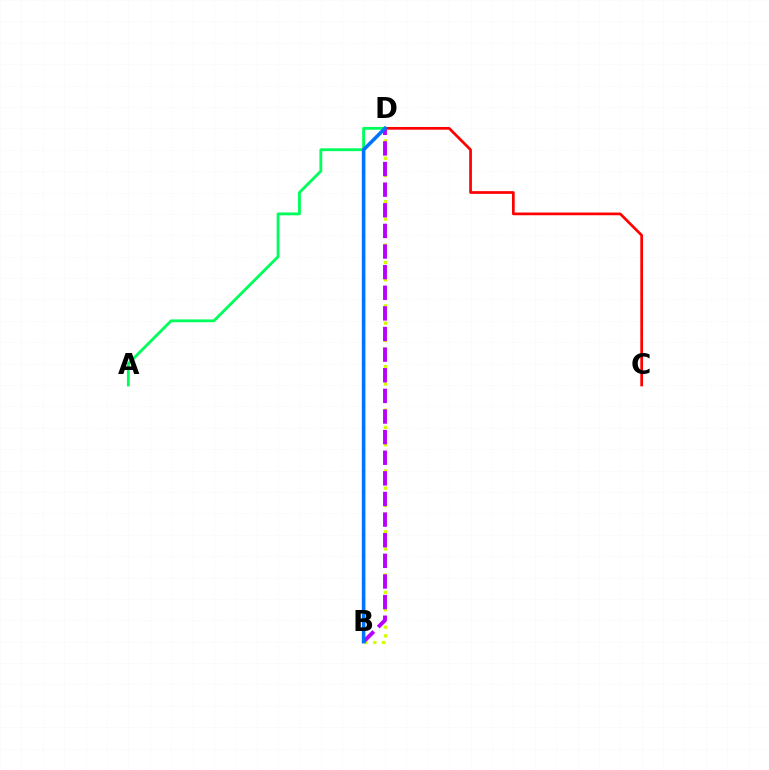{('B', 'D'): [{'color': '#d1ff00', 'line_style': 'dotted', 'thickness': 2.36}, {'color': '#b900ff', 'line_style': 'dashed', 'thickness': 2.8}, {'color': '#0074ff', 'line_style': 'solid', 'thickness': 2.57}], ('A', 'D'): [{'color': '#00ff5c', 'line_style': 'solid', 'thickness': 2.05}], ('C', 'D'): [{'color': '#ff0000', 'line_style': 'solid', 'thickness': 1.95}]}